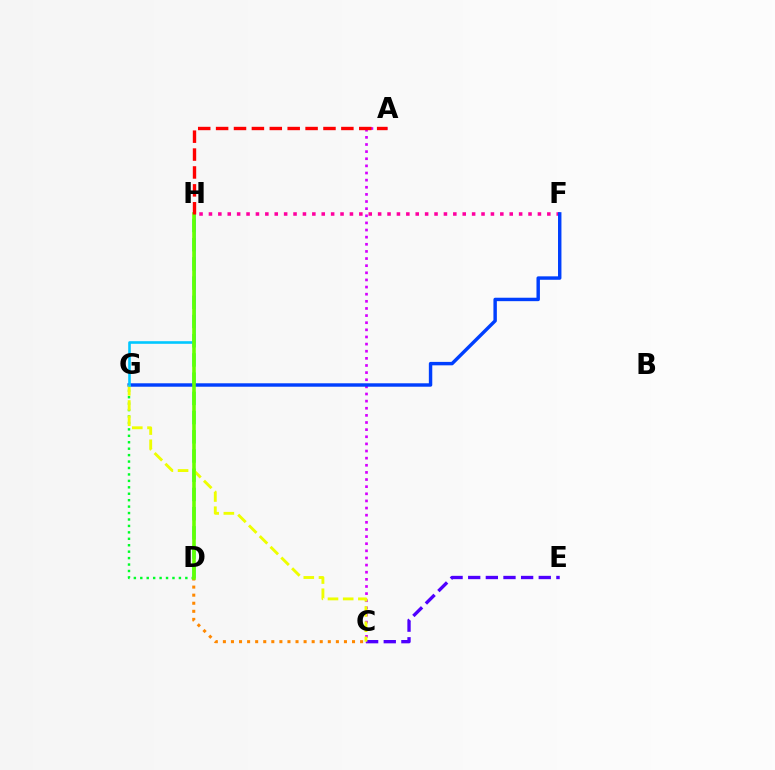{('C', 'E'): [{'color': '#4f00ff', 'line_style': 'dashed', 'thickness': 2.4}], ('F', 'H'): [{'color': '#ff00a0', 'line_style': 'dotted', 'thickness': 2.55}], ('A', 'C'): [{'color': '#d600ff', 'line_style': 'dotted', 'thickness': 1.94}], ('D', 'G'): [{'color': '#00ff27', 'line_style': 'dotted', 'thickness': 1.75}], ('D', 'H'): [{'color': '#00ffaf', 'line_style': 'dashed', 'thickness': 2.61}, {'color': '#66ff00', 'line_style': 'solid', 'thickness': 2.58}], ('F', 'G'): [{'color': '#003fff', 'line_style': 'solid', 'thickness': 2.47}], ('C', 'G'): [{'color': '#eeff00', 'line_style': 'dashed', 'thickness': 2.06}], ('G', 'H'): [{'color': '#00c7ff', 'line_style': 'solid', 'thickness': 1.88}], ('C', 'D'): [{'color': '#ff8800', 'line_style': 'dotted', 'thickness': 2.19}], ('A', 'H'): [{'color': '#ff0000', 'line_style': 'dashed', 'thickness': 2.43}]}